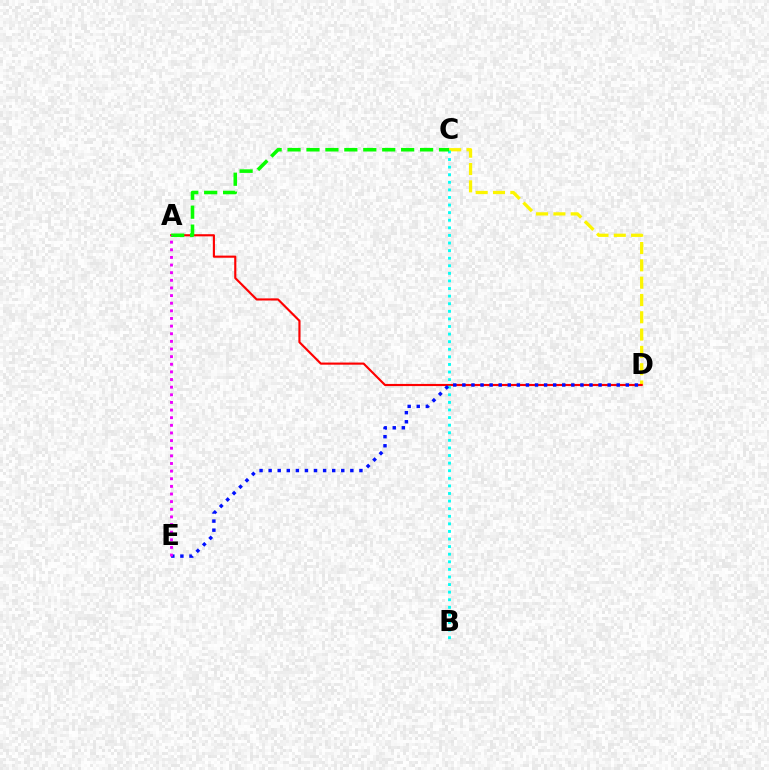{('C', 'D'): [{'color': '#fcf500', 'line_style': 'dashed', 'thickness': 2.35}], ('A', 'D'): [{'color': '#ff0000', 'line_style': 'solid', 'thickness': 1.54}], ('B', 'C'): [{'color': '#00fff6', 'line_style': 'dotted', 'thickness': 2.06}], ('D', 'E'): [{'color': '#0010ff', 'line_style': 'dotted', 'thickness': 2.47}], ('A', 'C'): [{'color': '#08ff00', 'line_style': 'dashed', 'thickness': 2.57}], ('A', 'E'): [{'color': '#ee00ff', 'line_style': 'dotted', 'thickness': 2.07}]}